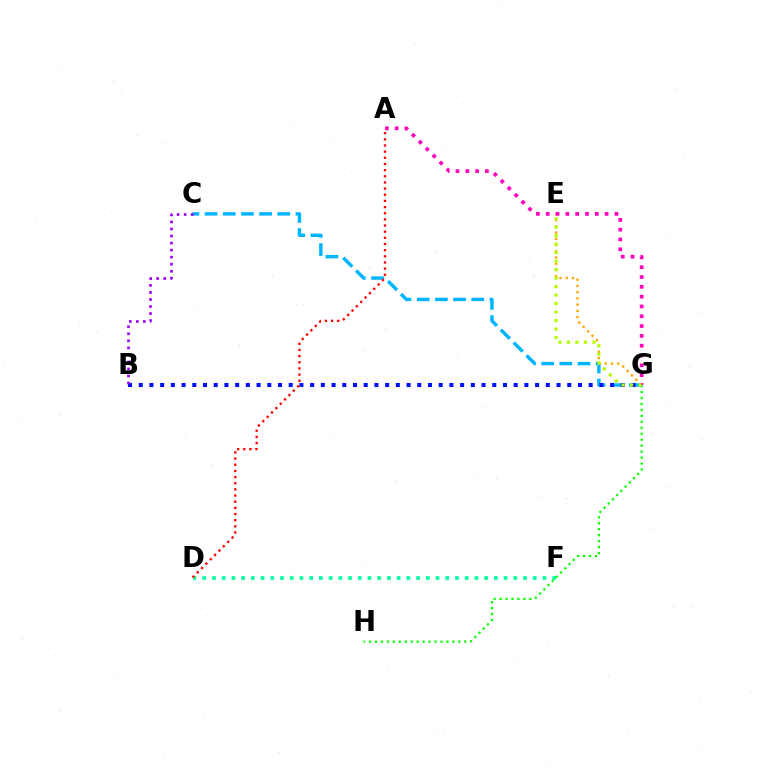{('D', 'F'): [{'color': '#00ff9d', 'line_style': 'dotted', 'thickness': 2.64}], ('G', 'H'): [{'color': '#08ff00', 'line_style': 'dotted', 'thickness': 1.62}], ('C', 'G'): [{'color': '#00b5ff', 'line_style': 'dashed', 'thickness': 2.47}], ('E', 'G'): [{'color': '#ffa500', 'line_style': 'dotted', 'thickness': 1.69}, {'color': '#b3ff00', 'line_style': 'dotted', 'thickness': 2.31}], ('B', 'G'): [{'color': '#0010ff', 'line_style': 'dotted', 'thickness': 2.91}], ('B', 'C'): [{'color': '#9b00ff', 'line_style': 'dotted', 'thickness': 1.91}], ('A', 'G'): [{'color': '#ff00bd', 'line_style': 'dotted', 'thickness': 2.67}], ('A', 'D'): [{'color': '#ff0000', 'line_style': 'dotted', 'thickness': 1.67}]}